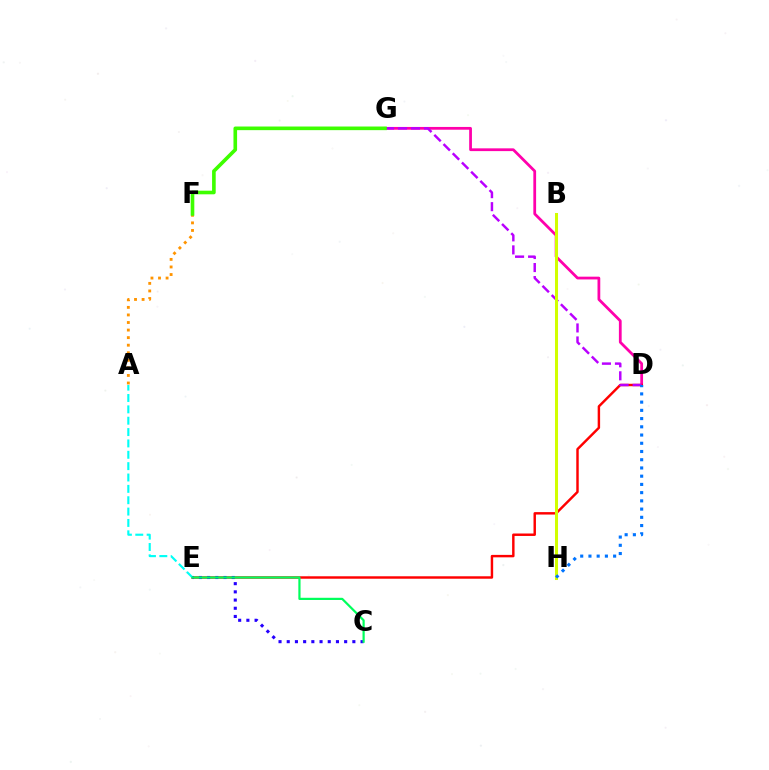{('D', 'G'): [{'color': '#ff00ac', 'line_style': 'solid', 'thickness': 1.99}, {'color': '#b900ff', 'line_style': 'dashed', 'thickness': 1.77}], ('D', 'E'): [{'color': '#ff0000', 'line_style': 'solid', 'thickness': 1.76}], ('A', 'F'): [{'color': '#ff9400', 'line_style': 'dotted', 'thickness': 2.05}], ('B', 'H'): [{'color': '#d1ff00', 'line_style': 'solid', 'thickness': 2.18}], ('A', 'E'): [{'color': '#00fff6', 'line_style': 'dashed', 'thickness': 1.54}], ('C', 'E'): [{'color': '#2500ff', 'line_style': 'dotted', 'thickness': 2.23}, {'color': '#00ff5c', 'line_style': 'solid', 'thickness': 1.59}], ('D', 'H'): [{'color': '#0074ff', 'line_style': 'dotted', 'thickness': 2.24}], ('F', 'G'): [{'color': '#3dff00', 'line_style': 'solid', 'thickness': 2.61}]}